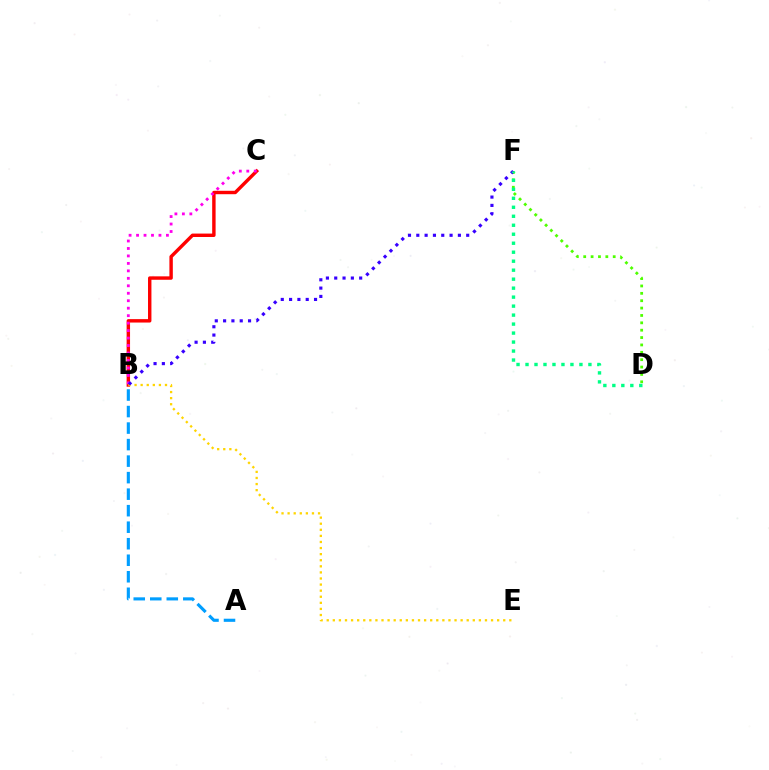{('B', 'C'): [{'color': '#ff0000', 'line_style': 'solid', 'thickness': 2.46}, {'color': '#ff00ed', 'line_style': 'dotted', 'thickness': 2.03}], ('B', 'E'): [{'color': '#ffd500', 'line_style': 'dotted', 'thickness': 1.65}], ('D', 'F'): [{'color': '#4fff00', 'line_style': 'dotted', 'thickness': 2.0}, {'color': '#00ff86', 'line_style': 'dotted', 'thickness': 2.44}], ('B', 'F'): [{'color': '#3700ff', 'line_style': 'dotted', 'thickness': 2.26}], ('A', 'B'): [{'color': '#009eff', 'line_style': 'dashed', 'thickness': 2.24}]}